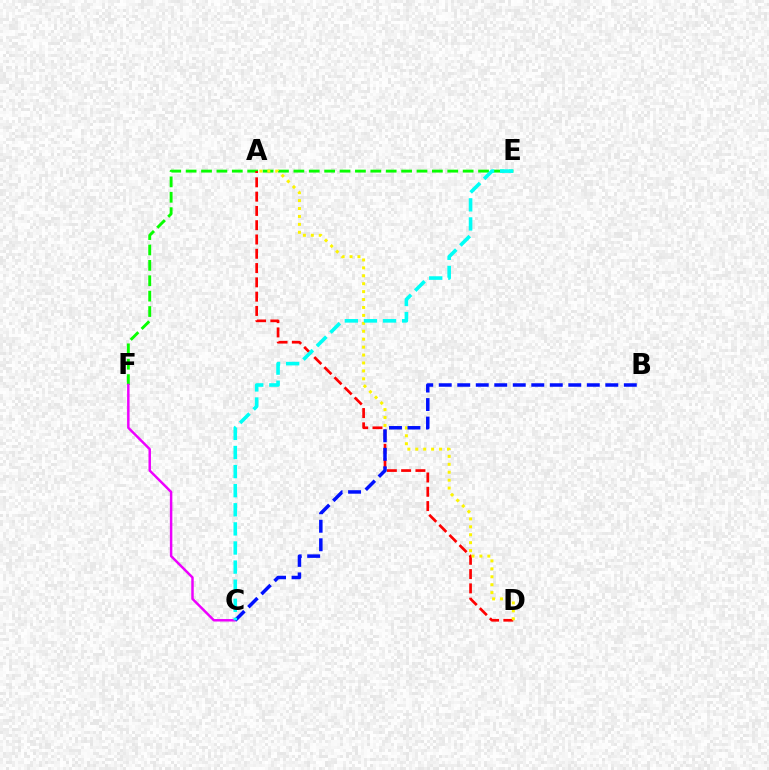{('E', 'F'): [{'color': '#08ff00', 'line_style': 'dashed', 'thickness': 2.09}], ('A', 'D'): [{'color': '#ff0000', 'line_style': 'dashed', 'thickness': 1.94}, {'color': '#fcf500', 'line_style': 'dotted', 'thickness': 2.15}], ('C', 'F'): [{'color': '#ee00ff', 'line_style': 'solid', 'thickness': 1.78}], ('B', 'C'): [{'color': '#0010ff', 'line_style': 'dashed', 'thickness': 2.51}], ('C', 'E'): [{'color': '#00fff6', 'line_style': 'dashed', 'thickness': 2.6}]}